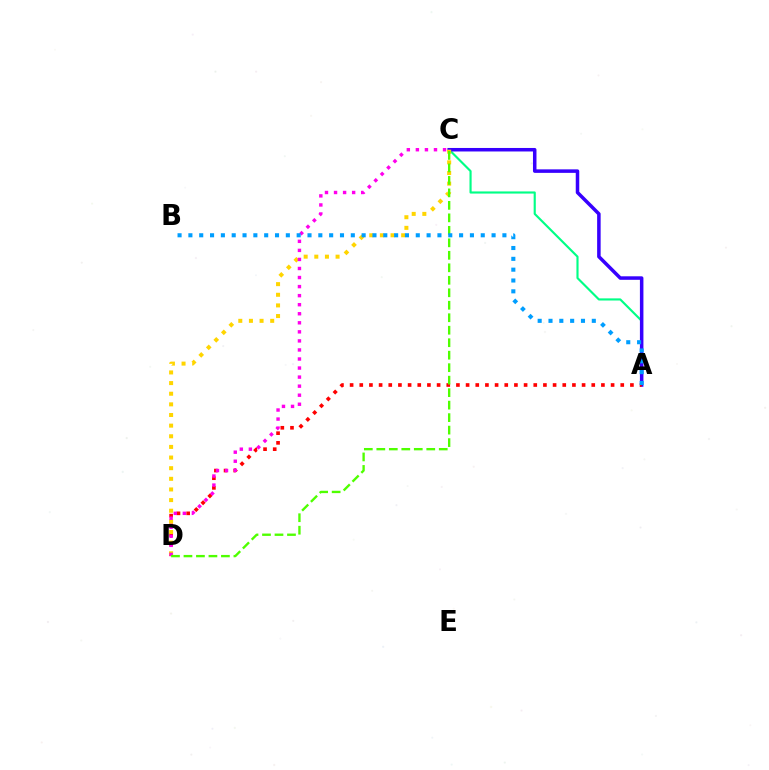{('A', 'C'): [{'color': '#00ff86', 'line_style': 'solid', 'thickness': 1.54}, {'color': '#3700ff', 'line_style': 'solid', 'thickness': 2.53}], ('A', 'D'): [{'color': '#ff0000', 'line_style': 'dotted', 'thickness': 2.63}], ('C', 'D'): [{'color': '#ffd500', 'line_style': 'dotted', 'thickness': 2.89}, {'color': '#ff00ed', 'line_style': 'dotted', 'thickness': 2.46}, {'color': '#4fff00', 'line_style': 'dashed', 'thickness': 1.7}], ('A', 'B'): [{'color': '#009eff', 'line_style': 'dotted', 'thickness': 2.94}]}